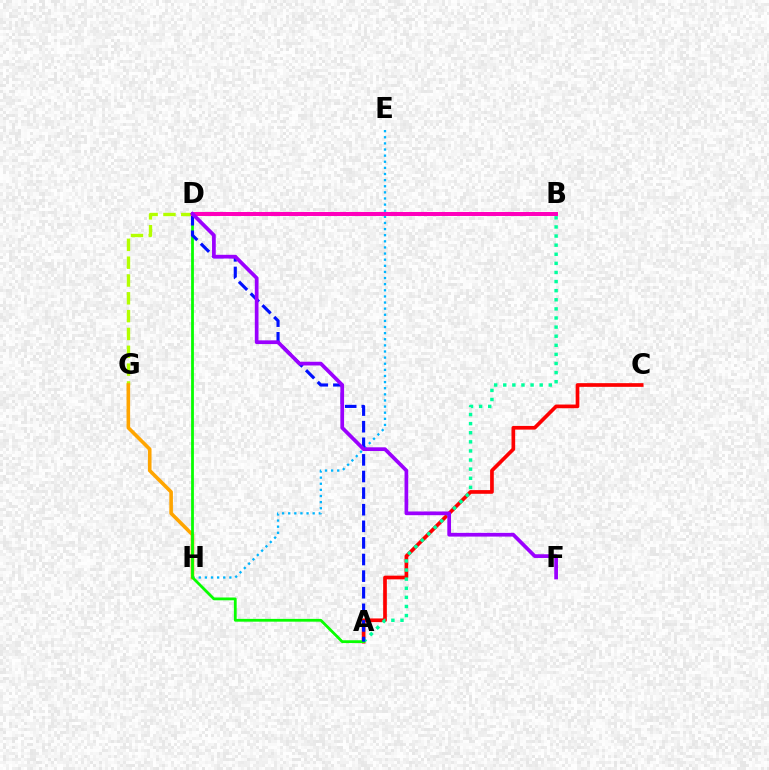{('E', 'H'): [{'color': '#00b5ff', 'line_style': 'dotted', 'thickness': 1.66}], ('A', 'C'): [{'color': '#ff0000', 'line_style': 'solid', 'thickness': 2.66}], ('D', 'G'): [{'color': '#b3ff00', 'line_style': 'dashed', 'thickness': 2.42}], ('G', 'H'): [{'color': '#ffa500', 'line_style': 'solid', 'thickness': 2.59}], ('A', 'B'): [{'color': '#00ff9d', 'line_style': 'dotted', 'thickness': 2.47}], ('A', 'D'): [{'color': '#08ff00', 'line_style': 'solid', 'thickness': 2.01}, {'color': '#0010ff', 'line_style': 'dashed', 'thickness': 2.26}], ('B', 'D'): [{'color': '#ff00bd', 'line_style': 'solid', 'thickness': 2.88}], ('D', 'F'): [{'color': '#9b00ff', 'line_style': 'solid', 'thickness': 2.68}]}